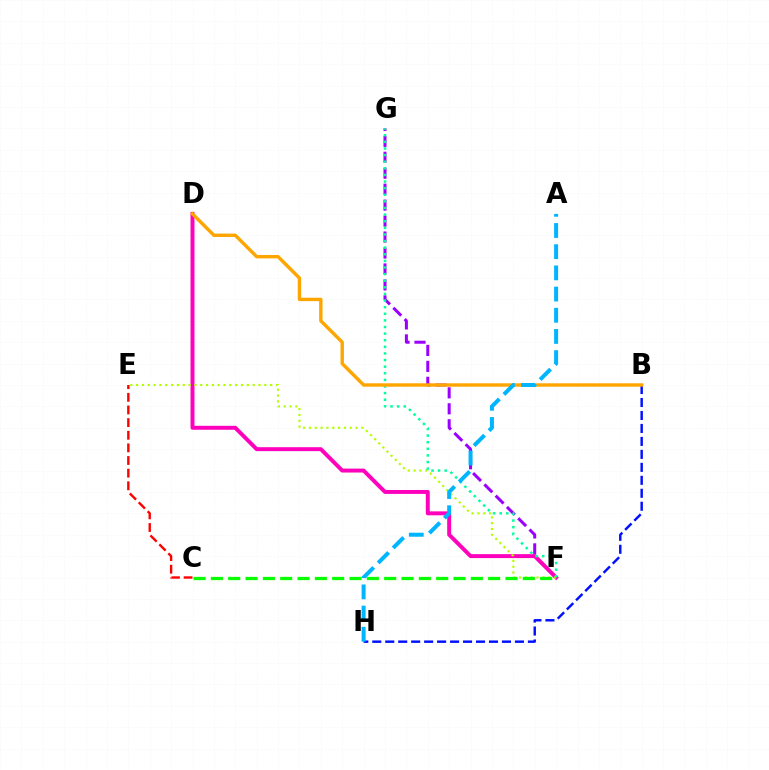{('F', 'G'): [{'color': '#9b00ff', 'line_style': 'dashed', 'thickness': 2.17}, {'color': '#00ff9d', 'line_style': 'dotted', 'thickness': 1.8}], ('D', 'F'): [{'color': '#ff00bd', 'line_style': 'solid', 'thickness': 2.84}], ('E', 'F'): [{'color': '#b3ff00', 'line_style': 'dotted', 'thickness': 1.58}], ('C', 'F'): [{'color': '#08ff00', 'line_style': 'dashed', 'thickness': 2.35}], ('B', 'H'): [{'color': '#0010ff', 'line_style': 'dashed', 'thickness': 1.76}], ('B', 'D'): [{'color': '#ffa500', 'line_style': 'solid', 'thickness': 2.45}], ('C', 'E'): [{'color': '#ff0000', 'line_style': 'dashed', 'thickness': 1.72}], ('A', 'H'): [{'color': '#00b5ff', 'line_style': 'dashed', 'thickness': 2.88}]}